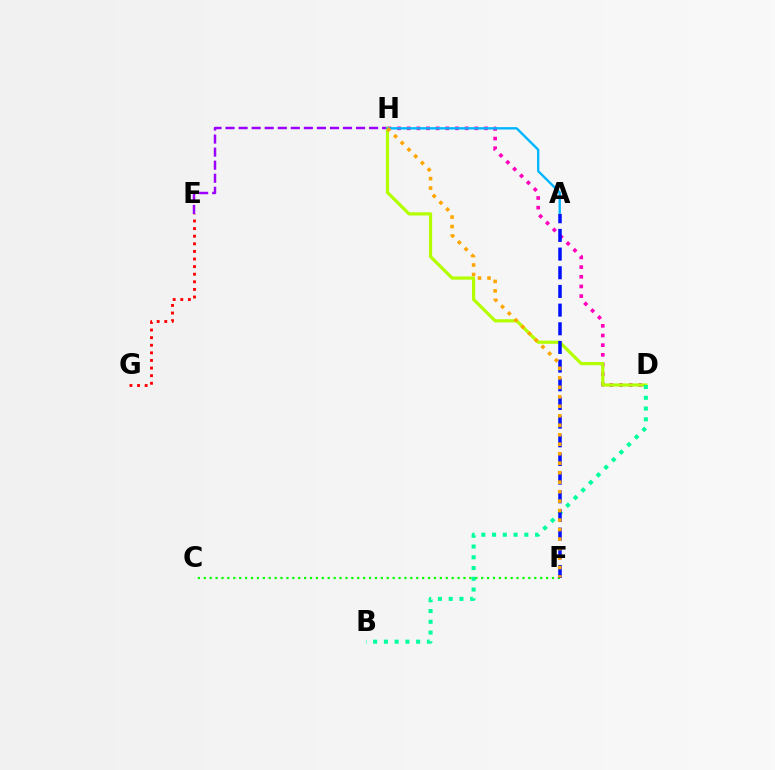{('D', 'H'): [{'color': '#ff00bd', 'line_style': 'dotted', 'thickness': 2.63}, {'color': '#b3ff00', 'line_style': 'solid', 'thickness': 2.3}], ('E', 'H'): [{'color': '#9b00ff', 'line_style': 'dashed', 'thickness': 1.77}], ('C', 'F'): [{'color': '#08ff00', 'line_style': 'dotted', 'thickness': 1.6}], ('A', 'H'): [{'color': '#00b5ff', 'line_style': 'solid', 'thickness': 1.7}], ('B', 'D'): [{'color': '#00ff9d', 'line_style': 'dotted', 'thickness': 2.92}], ('A', 'F'): [{'color': '#0010ff', 'line_style': 'dashed', 'thickness': 2.54}], ('F', 'H'): [{'color': '#ffa500', 'line_style': 'dotted', 'thickness': 2.58}], ('E', 'G'): [{'color': '#ff0000', 'line_style': 'dotted', 'thickness': 2.07}]}